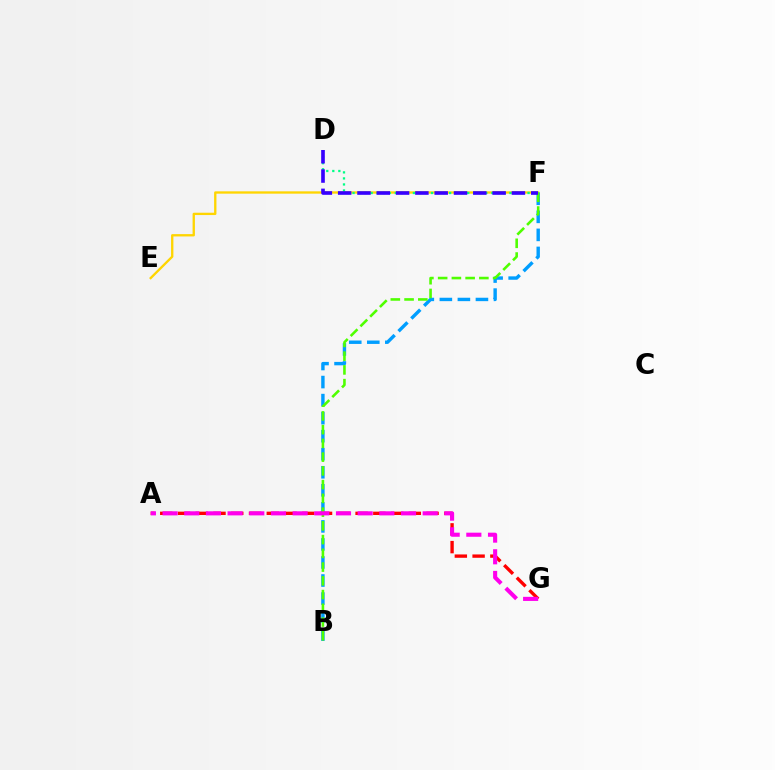{('E', 'F'): [{'color': '#ffd500', 'line_style': 'solid', 'thickness': 1.67}], ('D', 'F'): [{'color': '#00ff86', 'line_style': 'dotted', 'thickness': 1.64}, {'color': '#3700ff', 'line_style': 'dashed', 'thickness': 2.62}], ('B', 'F'): [{'color': '#009eff', 'line_style': 'dashed', 'thickness': 2.45}, {'color': '#4fff00', 'line_style': 'dashed', 'thickness': 1.87}], ('A', 'G'): [{'color': '#ff0000', 'line_style': 'dashed', 'thickness': 2.41}, {'color': '#ff00ed', 'line_style': 'dashed', 'thickness': 2.94}]}